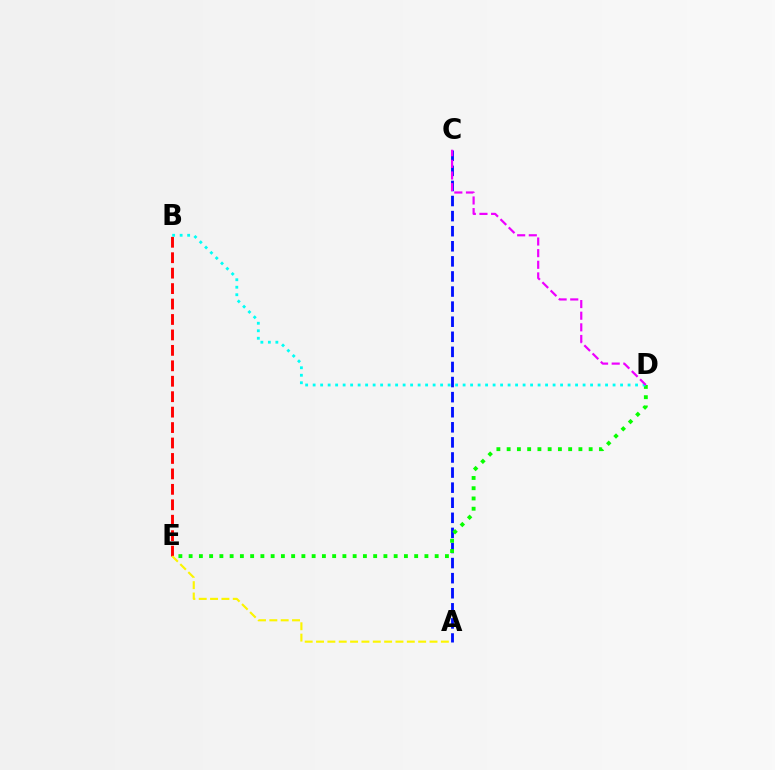{('A', 'C'): [{'color': '#0010ff', 'line_style': 'dashed', 'thickness': 2.05}], ('D', 'E'): [{'color': '#08ff00', 'line_style': 'dotted', 'thickness': 2.79}], ('B', 'E'): [{'color': '#ff0000', 'line_style': 'dashed', 'thickness': 2.1}], ('B', 'D'): [{'color': '#00fff6', 'line_style': 'dotted', 'thickness': 2.04}], ('C', 'D'): [{'color': '#ee00ff', 'line_style': 'dashed', 'thickness': 1.58}], ('A', 'E'): [{'color': '#fcf500', 'line_style': 'dashed', 'thickness': 1.54}]}